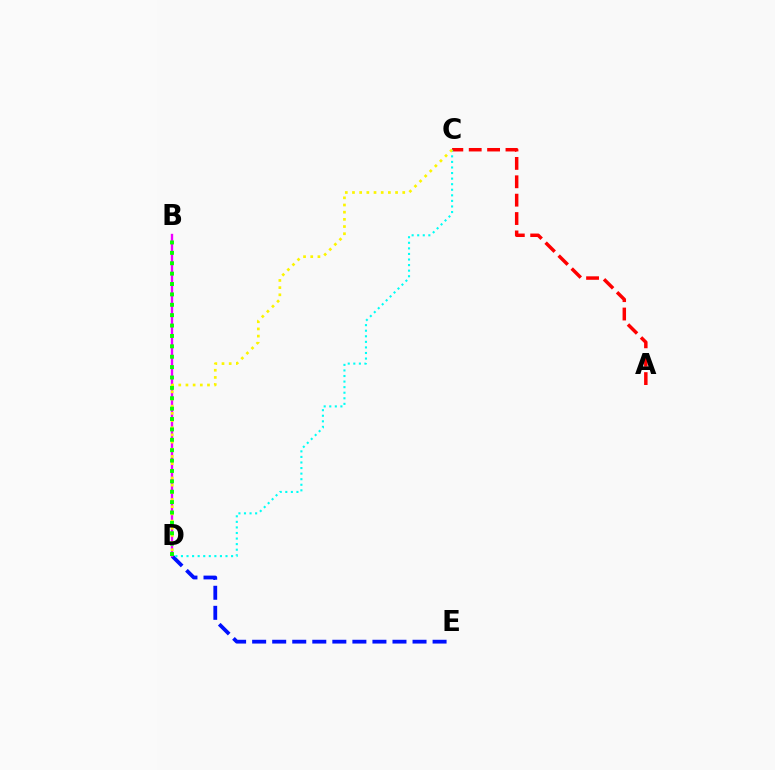{('D', 'E'): [{'color': '#0010ff', 'line_style': 'dashed', 'thickness': 2.72}], ('A', 'C'): [{'color': '#ff0000', 'line_style': 'dashed', 'thickness': 2.5}], ('B', 'D'): [{'color': '#ee00ff', 'line_style': 'solid', 'thickness': 1.7}, {'color': '#08ff00', 'line_style': 'dotted', 'thickness': 2.82}], ('C', 'D'): [{'color': '#00fff6', 'line_style': 'dotted', 'thickness': 1.51}, {'color': '#fcf500', 'line_style': 'dotted', 'thickness': 1.95}]}